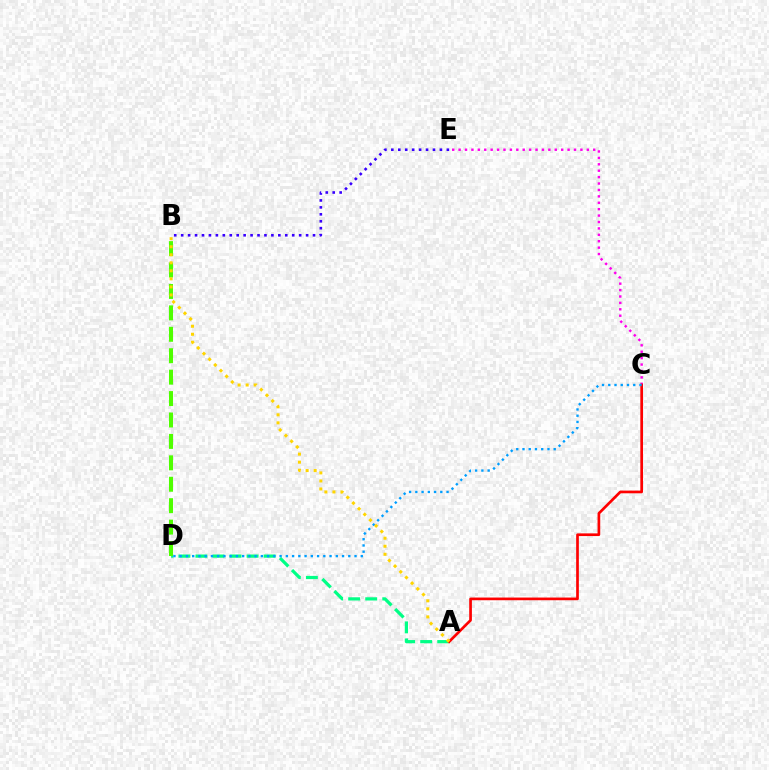{('C', 'E'): [{'color': '#ff00ed', 'line_style': 'dotted', 'thickness': 1.74}], ('A', 'D'): [{'color': '#00ff86', 'line_style': 'dashed', 'thickness': 2.32}], ('A', 'C'): [{'color': '#ff0000', 'line_style': 'solid', 'thickness': 1.93}], ('B', 'D'): [{'color': '#4fff00', 'line_style': 'dashed', 'thickness': 2.91}], ('B', 'E'): [{'color': '#3700ff', 'line_style': 'dotted', 'thickness': 1.89}], ('C', 'D'): [{'color': '#009eff', 'line_style': 'dotted', 'thickness': 1.7}], ('A', 'B'): [{'color': '#ffd500', 'line_style': 'dotted', 'thickness': 2.18}]}